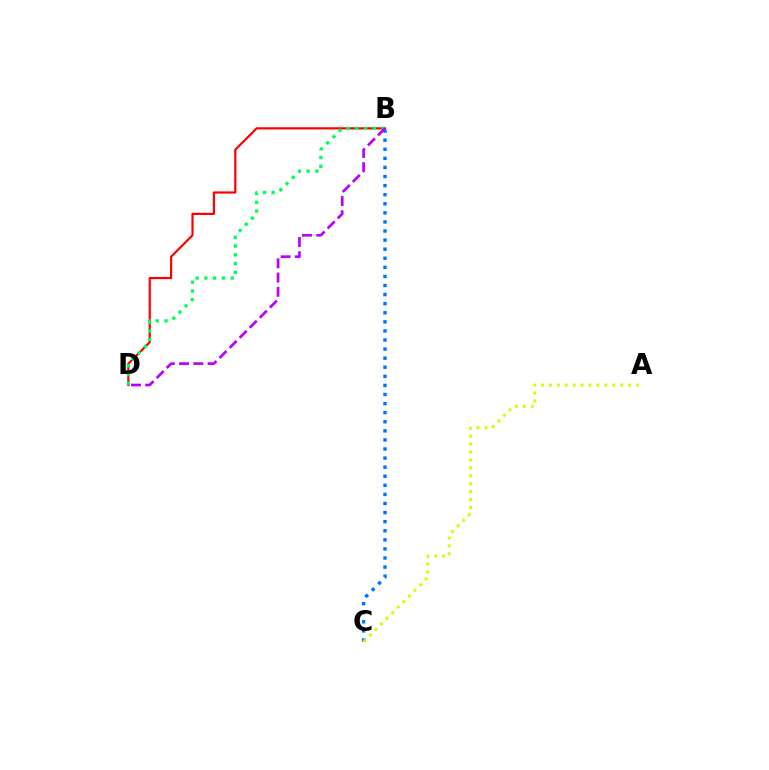{('B', 'C'): [{'color': '#0074ff', 'line_style': 'dotted', 'thickness': 2.47}], ('B', 'D'): [{'color': '#ff0000', 'line_style': 'solid', 'thickness': 1.58}, {'color': '#00ff5c', 'line_style': 'dotted', 'thickness': 2.38}, {'color': '#b900ff', 'line_style': 'dashed', 'thickness': 1.93}], ('A', 'C'): [{'color': '#d1ff00', 'line_style': 'dotted', 'thickness': 2.15}]}